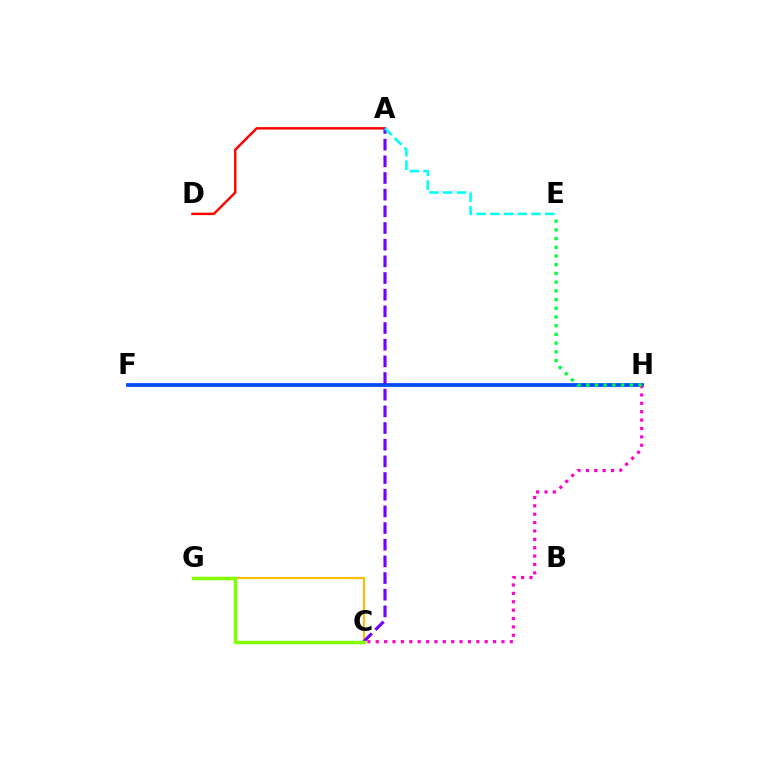{('A', 'D'): [{'color': '#ff0000', 'line_style': 'solid', 'thickness': 1.75}], ('C', 'G'): [{'color': '#ffbd00', 'line_style': 'solid', 'thickness': 1.53}, {'color': '#84ff00', 'line_style': 'solid', 'thickness': 2.51}], ('F', 'H'): [{'color': '#004bff', 'line_style': 'solid', 'thickness': 2.71}], ('C', 'H'): [{'color': '#ff00cf', 'line_style': 'dotted', 'thickness': 2.28}], ('A', 'C'): [{'color': '#7200ff', 'line_style': 'dashed', 'thickness': 2.26}], ('A', 'E'): [{'color': '#00fff6', 'line_style': 'dashed', 'thickness': 1.86}], ('E', 'H'): [{'color': '#00ff39', 'line_style': 'dotted', 'thickness': 2.37}]}